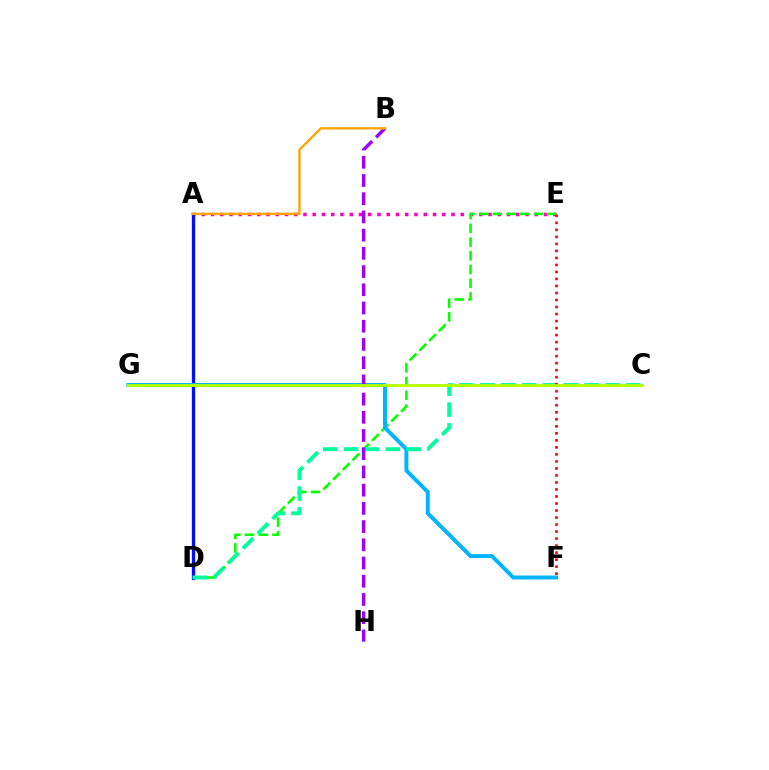{('A', 'E'): [{'color': '#ff00bd', 'line_style': 'dotted', 'thickness': 2.51}], ('D', 'E'): [{'color': '#08ff00', 'line_style': 'dashed', 'thickness': 1.87}], ('A', 'D'): [{'color': '#0010ff', 'line_style': 'solid', 'thickness': 2.36}], ('F', 'G'): [{'color': '#00b5ff', 'line_style': 'solid', 'thickness': 2.85}], ('C', 'D'): [{'color': '#00ff9d', 'line_style': 'dashed', 'thickness': 2.83}], ('B', 'H'): [{'color': '#9b00ff', 'line_style': 'dashed', 'thickness': 2.47}], ('E', 'F'): [{'color': '#ff0000', 'line_style': 'dotted', 'thickness': 1.91}], ('A', 'B'): [{'color': '#ffa500', 'line_style': 'solid', 'thickness': 1.69}], ('C', 'G'): [{'color': '#b3ff00', 'line_style': 'solid', 'thickness': 2.05}]}